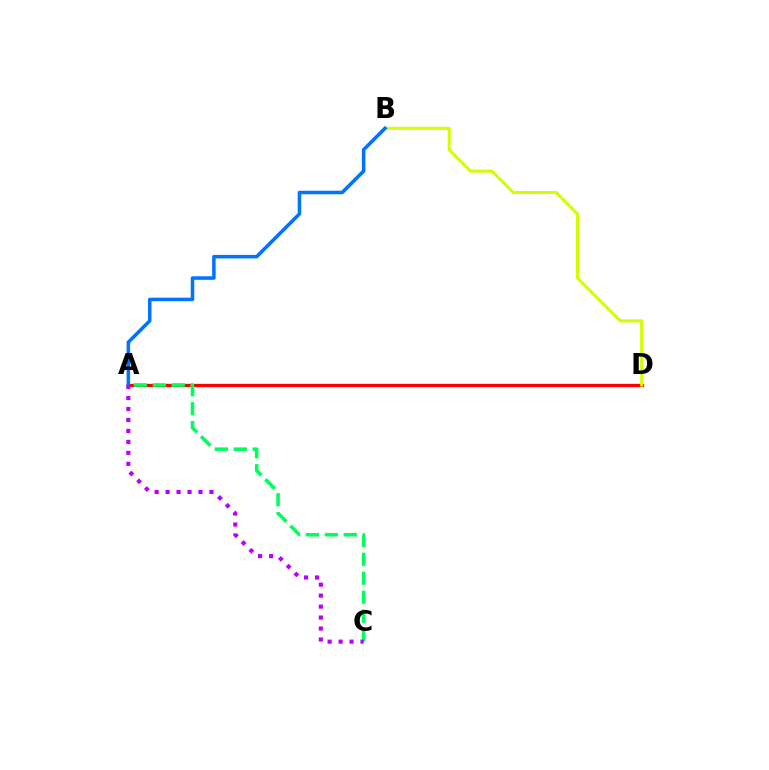{('A', 'D'): [{'color': '#ff0000', 'line_style': 'solid', 'thickness': 2.37}], ('B', 'D'): [{'color': '#d1ff00', 'line_style': 'solid', 'thickness': 2.19}], ('A', 'C'): [{'color': '#00ff5c', 'line_style': 'dashed', 'thickness': 2.57}, {'color': '#b900ff', 'line_style': 'dotted', 'thickness': 2.98}], ('A', 'B'): [{'color': '#0074ff', 'line_style': 'solid', 'thickness': 2.55}]}